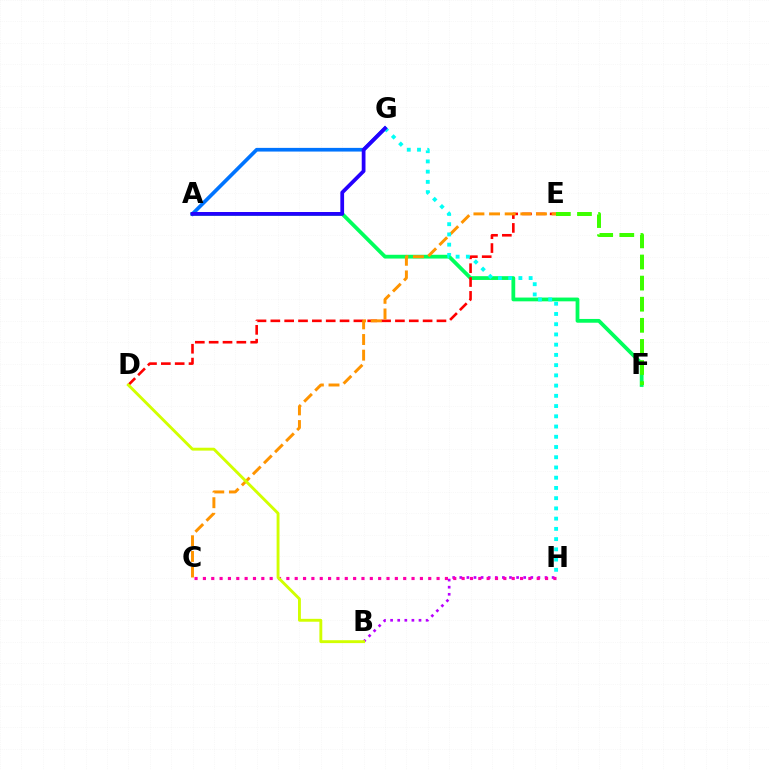{('A', 'F'): [{'color': '#00ff5c', 'line_style': 'solid', 'thickness': 2.72}], ('B', 'H'): [{'color': '#b900ff', 'line_style': 'dotted', 'thickness': 1.93}], ('C', 'H'): [{'color': '#ff00ac', 'line_style': 'dotted', 'thickness': 2.27}], ('D', 'E'): [{'color': '#ff0000', 'line_style': 'dashed', 'thickness': 1.88}], ('A', 'G'): [{'color': '#0074ff', 'line_style': 'solid', 'thickness': 2.65}, {'color': '#2500ff', 'line_style': 'solid', 'thickness': 2.7}], ('C', 'E'): [{'color': '#ff9400', 'line_style': 'dashed', 'thickness': 2.12}], ('G', 'H'): [{'color': '#00fff6', 'line_style': 'dotted', 'thickness': 2.78}], ('B', 'D'): [{'color': '#d1ff00', 'line_style': 'solid', 'thickness': 2.08}], ('E', 'F'): [{'color': '#3dff00', 'line_style': 'dashed', 'thickness': 2.87}]}